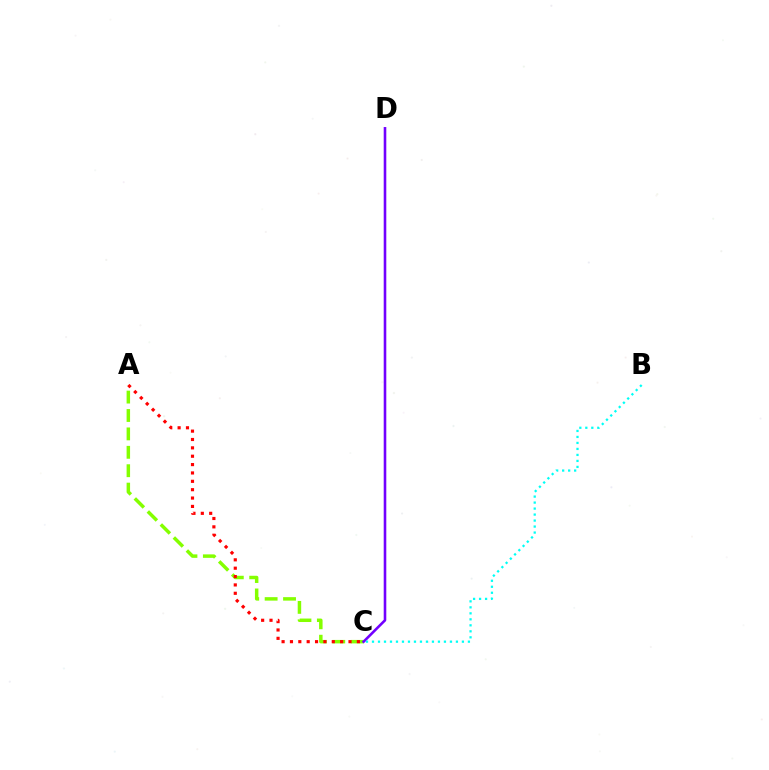{('A', 'C'): [{'color': '#84ff00', 'line_style': 'dashed', 'thickness': 2.5}, {'color': '#ff0000', 'line_style': 'dotted', 'thickness': 2.27}], ('C', 'D'): [{'color': '#7200ff', 'line_style': 'solid', 'thickness': 1.87}], ('B', 'C'): [{'color': '#00fff6', 'line_style': 'dotted', 'thickness': 1.63}]}